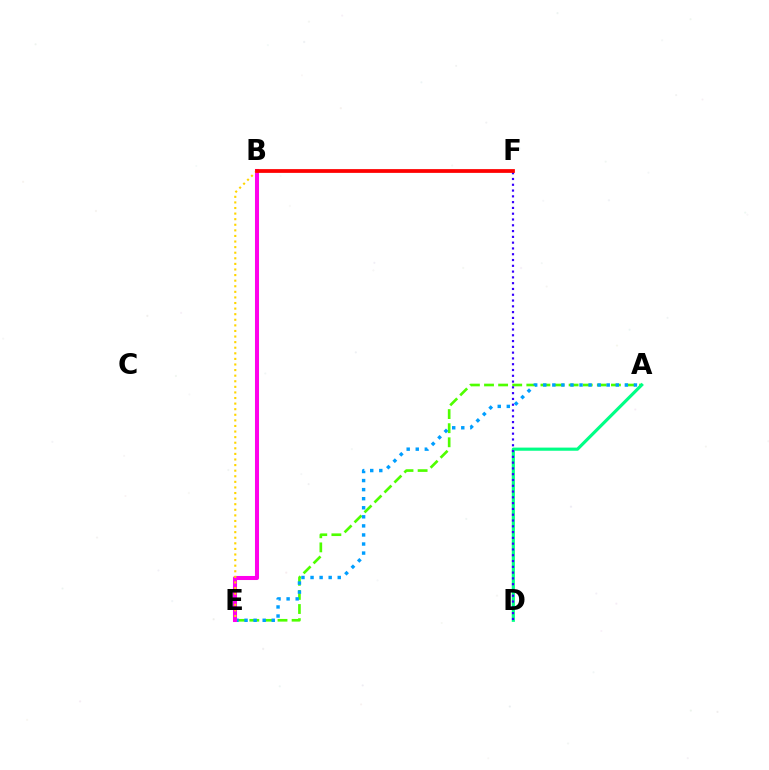{('A', 'E'): [{'color': '#4fff00', 'line_style': 'dashed', 'thickness': 1.92}, {'color': '#009eff', 'line_style': 'dotted', 'thickness': 2.46}], ('B', 'E'): [{'color': '#ff00ed', 'line_style': 'solid', 'thickness': 2.92}, {'color': '#ffd500', 'line_style': 'dotted', 'thickness': 1.52}], ('A', 'D'): [{'color': '#00ff86', 'line_style': 'solid', 'thickness': 2.26}], ('D', 'F'): [{'color': '#3700ff', 'line_style': 'dotted', 'thickness': 1.57}], ('B', 'F'): [{'color': '#ff0000', 'line_style': 'solid', 'thickness': 2.71}]}